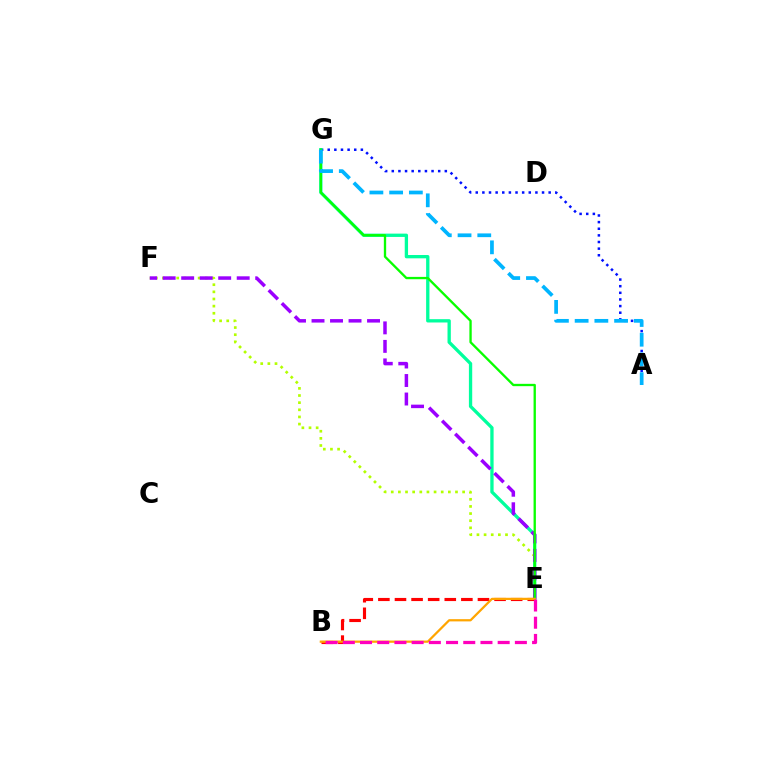{('A', 'G'): [{'color': '#0010ff', 'line_style': 'dotted', 'thickness': 1.8}, {'color': '#00b5ff', 'line_style': 'dashed', 'thickness': 2.68}], ('E', 'F'): [{'color': '#b3ff00', 'line_style': 'dotted', 'thickness': 1.94}, {'color': '#9b00ff', 'line_style': 'dashed', 'thickness': 2.51}], ('E', 'G'): [{'color': '#00ff9d', 'line_style': 'solid', 'thickness': 2.39}, {'color': '#08ff00', 'line_style': 'solid', 'thickness': 1.67}], ('B', 'E'): [{'color': '#ff0000', 'line_style': 'dashed', 'thickness': 2.25}, {'color': '#ffa500', 'line_style': 'solid', 'thickness': 1.61}, {'color': '#ff00bd', 'line_style': 'dashed', 'thickness': 2.34}]}